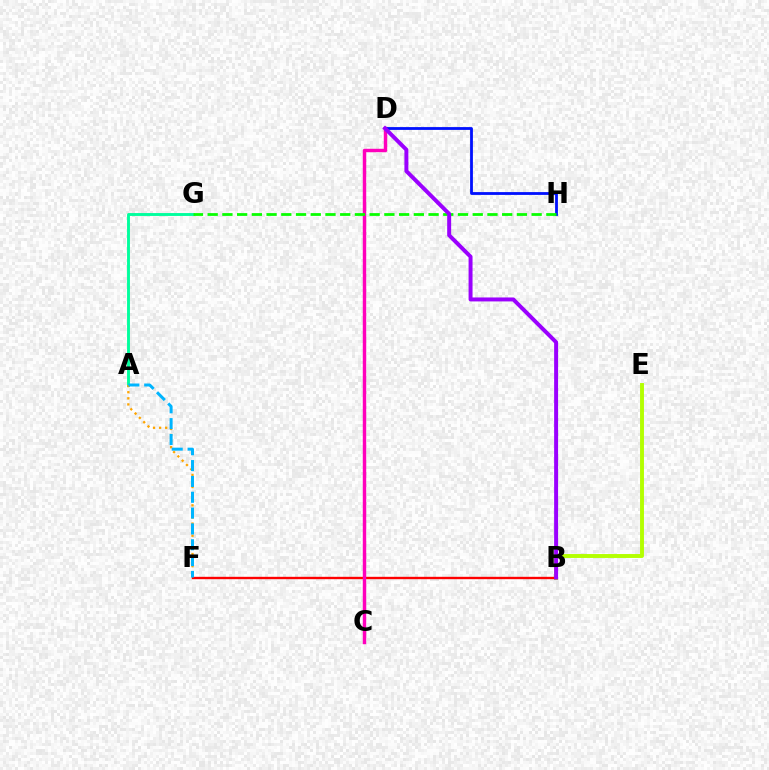{('A', 'G'): [{'color': '#00ff9d', 'line_style': 'solid', 'thickness': 2.08}], ('A', 'F'): [{'color': '#ffa500', 'line_style': 'dotted', 'thickness': 1.65}, {'color': '#00b5ff', 'line_style': 'dashed', 'thickness': 2.15}], ('B', 'E'): [{'color': '#b3ff00', 'line_style': 'solid', 'thickness': 2.82}], ('B', 'F'): [{'color': '#ff0000', 'line_style': 'solid', 'thickness': 1.71}], ('C', 'D'): [{'color': '#ff00bd', 'line_style': 'solid', 'thickness': 2.47}], ('D', 'H'): [{'color': '#0010ff', 'line_style': 'solid', 'thickness': 2.02}], ('G', 'H'): [{'color': '#08ff00', 'line_style': 'dashed', 'thickness': 2.0}], ('B', 'D'): [{'color': '#9b00ff', 'line_style': 'solid', 'thickness': 2.85}]}